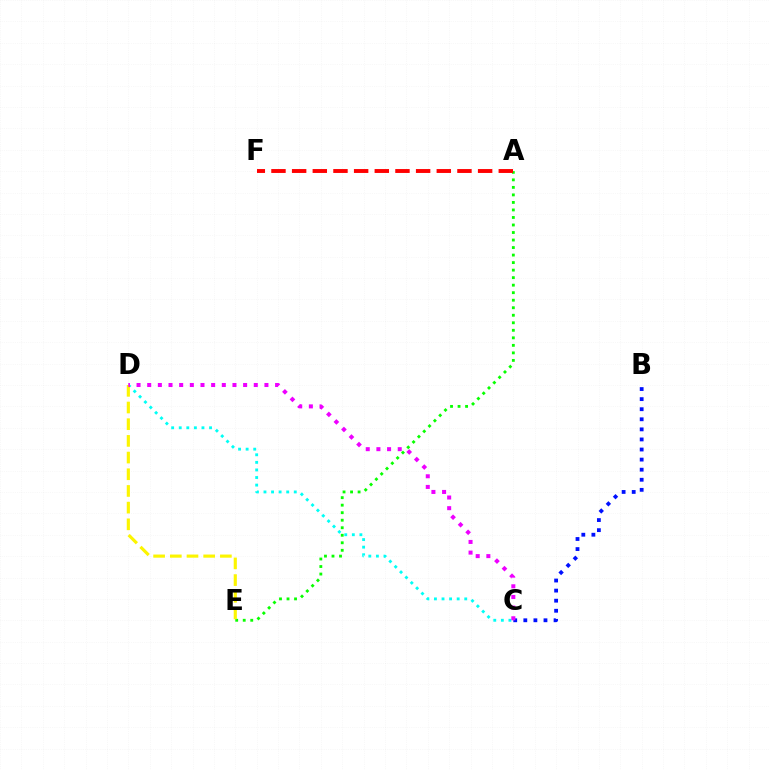{('A', 'E'): [{'color': '#08ff00', 'line_style': 'dotted', 'thickness': 2.04}], ('C', 'D'): [{'color': '#00fff6', 'line_style': 'dotted', 'thickness': 2.06}, {'color': '#ee00ff', 'line_style': 'dotted', 'thickness': 2.9}], ('D', 'E'): [{'color': '#fcf500', 'line_style': 'dashed', 'thickness': 2.27}], ('B', 'C'): [{'color': '#0010ff', 'line_style': 'dotted', 'thickness': 2.74}], ('A', 'F'): [{'color': '#ff0000', 'line_style': 'dashed', 'thickness': 2.81}]}